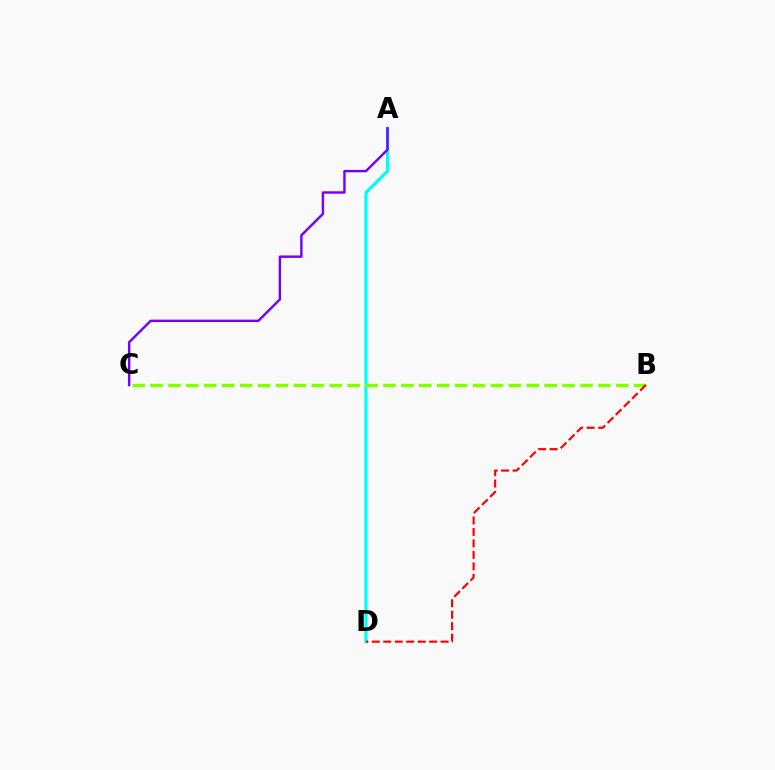{('A', 'D'): [{'color': '#00fff6', 'line_style': 'solid', 'thickness': 2.32}], ('A', 'C'): [{'color': '#7200ff', 'line_style': 'solid', 'thickness': 1.74}], ('B', 'C'): [{'color': '#84ff00', 'line_style': 'dashed', 'thickness': 2.43}], ('B', 'D'): [{'color': '#ff0000', 'line_style': 'dashed', 'thickness': 1.56}]}